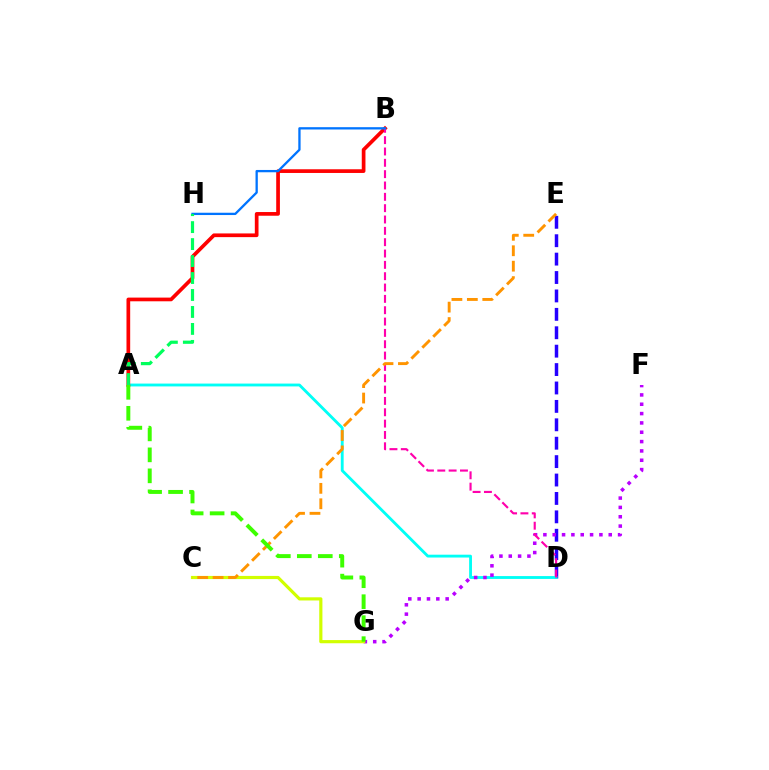{('D', 'E'): [{'color': '#2500ff', 'line_style': 'dashed', 'thickness': 2.5}], ('A', 'D'): [{'color': '#00fff6', 'line_style': 'solid', 'thickness': 2.05}], ('F', 'G'): [{'color': '#b900ff', 'line_style': 'dotted', 'thickness': 2.54}], ('A', 'B'): [{'color': '#ff0000', 'line_style': 'solid', 'thickness': 2.66}], ('C', 'G'): [{'color': '#d1ff00', 'line_style': 'solid', 'thickness': 2.28}], ('B', 'D'): [{'color': '#ff00ac', 'line_style': 'dashed', 'thickness': 1.54}], ('B', 'H'): [{'color': '#0074ff', 'line_style': 'solid', 'thickness': 1.66}], ('C', 'E'): [{'color': '#ff9400', 'line_style': 'dashed', 'thickness': 2.1}], ('A', 'H'): [{'color': '#00ff5c', 'line_style': 'dashed', 'thickness': 2.3}], ('A', 'G'): [{'color': '#3dff00', 'line_style': 'dashed', 'thickness': 2.85}]}